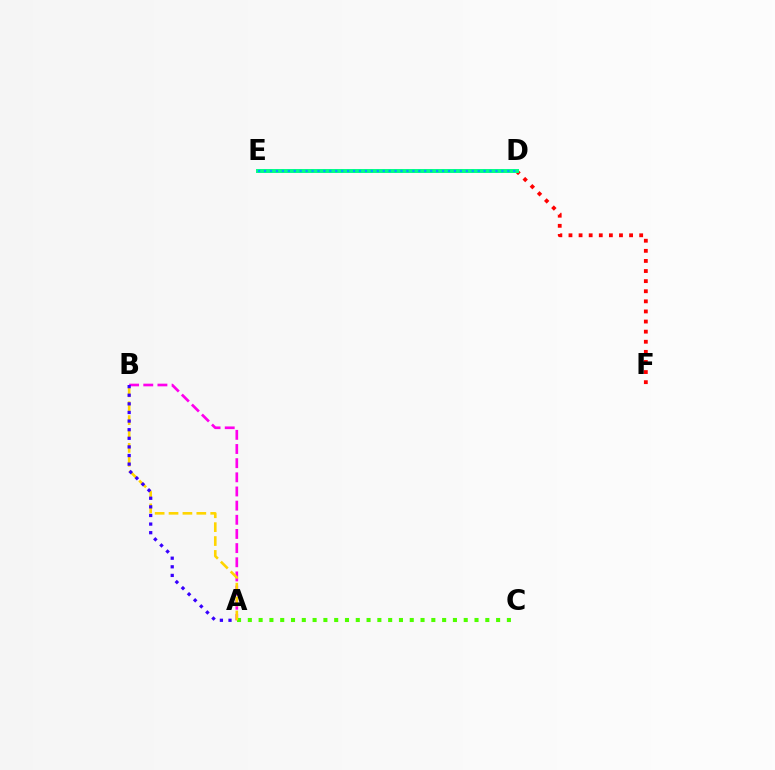{('D', 'F'): [{'color': '#ff0000', 'line_style': 'dotted', 'thickness': 2.74}], ('A', 'B'): [{'color': '#ff00ed', 'line_style': 'dashed', 'thickness': 1.92}, {'color': '#ffd500', 'line_style': 'dashed', 'thickness': 1.89}, {'color': '#3700ff', 'line_style': 'dotted', 'thickness': 2.34}], ('D', 'E'): [{'color': '#00ff86', 'line_style': 'solid', 'thickness': 2.84}, {'color': '#009eff', 'line_style': 'dotted', 'thickness': 1.61}], ('A', 'C'): [{'color': '#4fff00', 'line_style': 'dotted', 'thickness': 2.93}]}